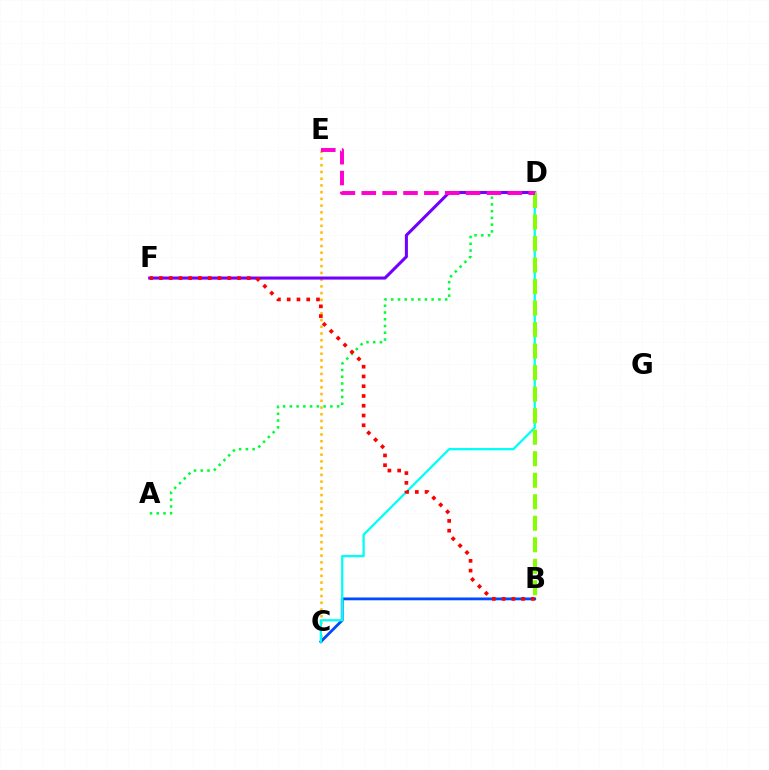{('C', 'E'): [{'color': '#ffbd00', 'line_style': 'dotted', 'thickness': 1.83}], ('B', 'C'): [{'color': '#004bff', 'line_style': 'solid', 'thickness': 2.02}], ('A', 'D'): [{'color': '#00ff39', 'line_style': 'dotted', 'thickness': 1.83}], ('D', 'F'): [{'color': '#7200ff', 'line_style': 'solid', 'thickness': 2.2}], ('C', 'D'): [{'color': '#00fff6', 'line_style': 'solid', 'thickness': 1.64}], ('B', 'D'): [{'color': '#84ff00', 'line_style': 'dashed', 'thickness': 2.92}], ('B', 'F'): [{'color': '#ff0000', 'line_style': 'dotted', 'thickness': 2.65}], ('D', 'E'): [{'color': '#ff00cf', 'line_style': 'dashed', 'thickness': 2.83}]}